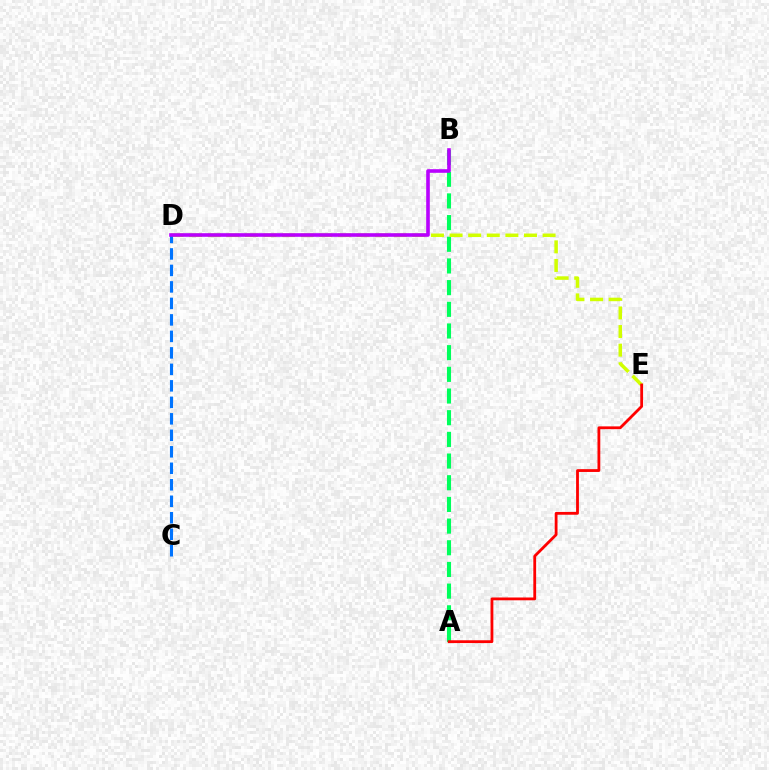{('A', 'B'): [{'color': '#00ff5c', 'line_style': 'dashed', 'thickness': 2.94}], ('D', 'E'): [{'color': '#d1ff00', 'line_style': 'dashed', 'thickness': 2.53}], ('C', 'D'): [{'color': '#0074ff', 'line_style': 'dashed', 'thickness': 2.24}], ('A', 'E'): [{'color': '#ff0000', 'line_style': 'solid', 'thickness': 2.02}], ('B', 'D'): [{'color': '#b900ff', 'line_style': 'solid', 'thickness': 2.6}]}